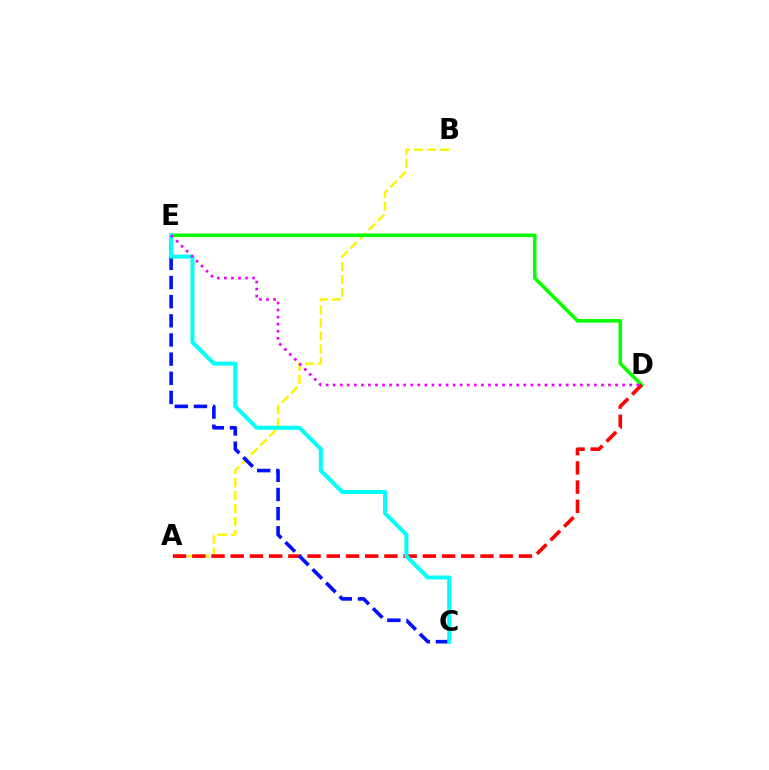{('A', 'B'): [{'color': '#fcf500', 'line_style': 'dashed', 'thickness': 1.76}], ('D', 'E'): [{'color': '#08ff00', 'line_style': 'solid', 'thickness': 2.58}, {'color': '#ee00ff', 'line_style': 'dotted', 'thickness': 1.92}], ('A', 'D'): [{'color': '#ff0000', 'line_style': 'dashed', 'thickness': 2.61}], ('C', 'E'): [{'color': '#0010ff', 'line_style': 'dashed', 'thickness': 2.6}, {'color': '#00fff6', 'line_style': 'solid', 'thickness': 2.88}]}